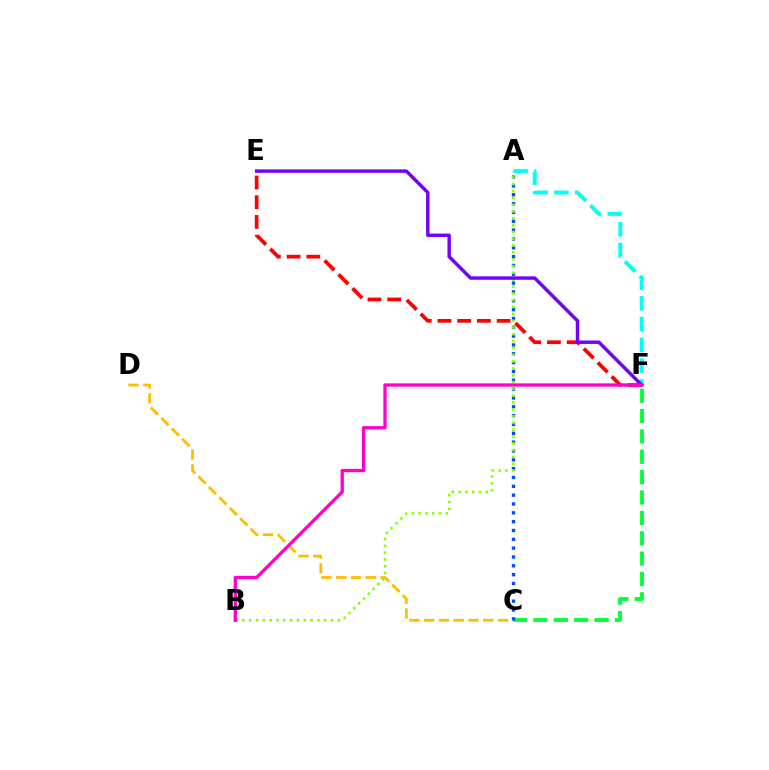{('C', 'F'): [{'color': '#00ff39', 'line_style': 'dashed', 'thickness': 2.77}], ('C', 'D'): [{'color': '#ffbd00', 'line_style': 'dashed', 'thickness': 2.01}], ('A', 'F'): [{'color': '#00fff6', 'line_style': 'dashed', 'thickness': 2.82}], ('A', 'C'): [{'color': '#004bff', 'line_style': 'dotted', 'thickness': 2.4}], ('E', 'F'): [{'color': '#ff0000', 'line_style': 'dashed', 'thickness': 2.68}, {'color': '#7200ff', 'line_style': 'solid', 'thickness': 2.47}], ('A', 'B'): [{'color': '#84ff00', 'line_style': 'dotted', 'thickness': 1.85}], ('B', 'F'): [{'color': '#ff00cf', 'line_style': 'solid', 'thickness': 2.39}]}